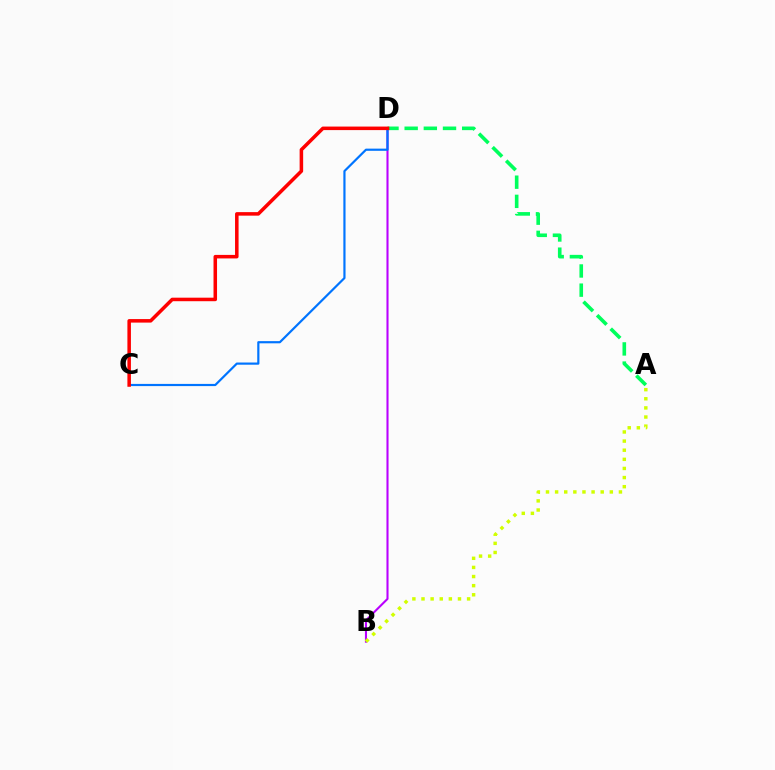{('A', 'D'): [{'color': '#00ff5c', 'line_style': 'dashed', 'thickness': 2.6}], ('B', 'D'): [{'color': '#b900ff', 'line_style': 'solid', 'thickness': 1.5}], ('C', 'D'): [{'color': '#0074ff', 'line_style': 'solid', 'thickness': 1.58}, {'color': '#ff0000', 'line_style': 'solid', 'thickness': 2.54}], ('A', 'B'): [{'color': '#d1ff00', 'line_style': 'dotted', 'thickness': 2.48}]}